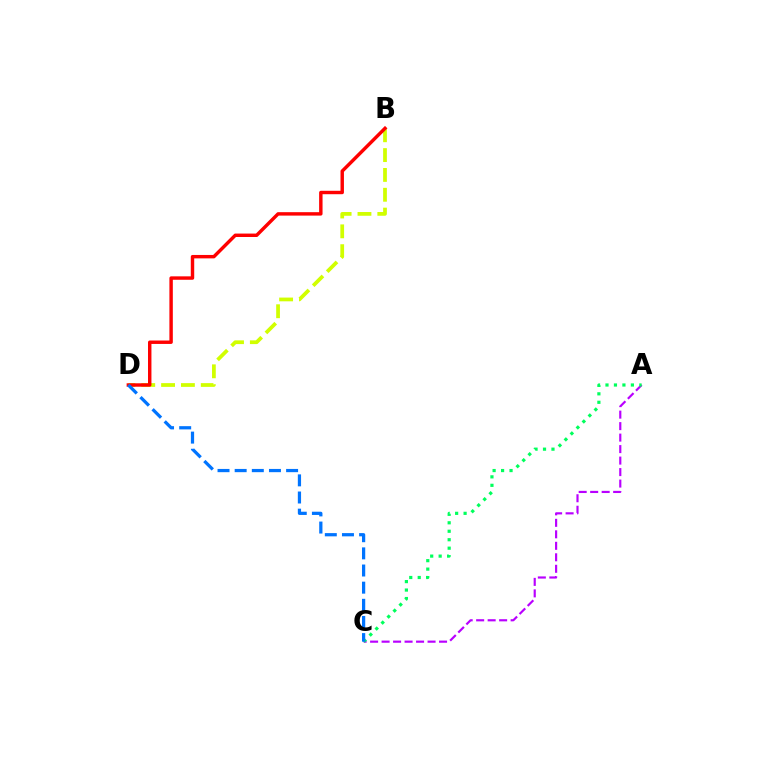{('A', 'C'): [{'color': '#b900ff', 'line_style': 'dashed', 'thickness': 1.56}, {'color': '#00ff5c', 'line_style': 'dotted', 'thickness': 2.3}], ('B', 'D'): [{'color': '#d1ff00', 'line_style': 'dashed', 'thickness': 2.69}, {'color': '#ff0000', 'line_style': 'solid', 'thickness': 2.47}], ('C', 'D'): [{'color': '#0074ff', 'line_style': 'dashed', 'thickness': 2.33}]}